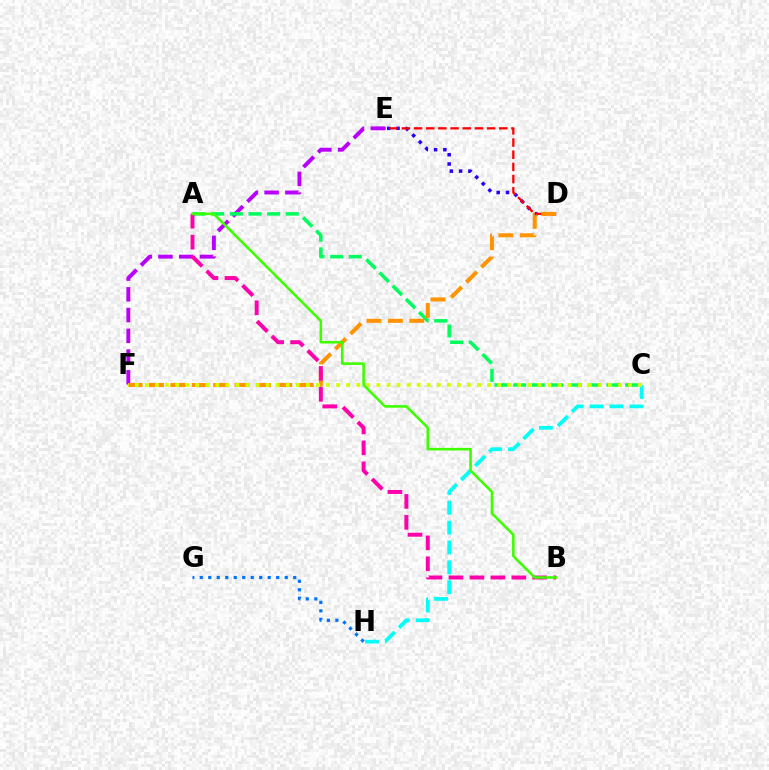{('E', 'F'): [{'color': '#b900ff', 'line_style': 'dashed', 'thickness': 2.82}], ('D', 'E'): [{'color': '#2500ff', 'line_style': 'dotted', 'thickness': 2.52}, {'color': '#ff0000', 'line_style': 'dashed', 'thickness': 1.65}], ('C', 'H'): [{'color': '#00fff6', 'line_style': 'dashed', 'thickness': 2.7}], ('A', 'C'): [{'color': '#00ff5c', 'line_style': 'dashed', 'thickness': 2.53}], ('D', 'F'): [{'color': '#ff9400', 'line_style': 'dashed', 'thickness': 2.9}], ('A', 'B'): [{'color': '#ff00ac', 'line_style': 'dashed', 'thickness': 2.85}, {'color': '#3dff00', 'line_style': 'solid', 'thickness': 1.85}], ('C', 'F'): [{'color': '#d1ff00', 'line_style': 'dotted', 'thickness': 2.73}], ('G', 'H'): [{'color': '#0074ff', 'line_style': 'dotted', 'thickness': 2.31}]}